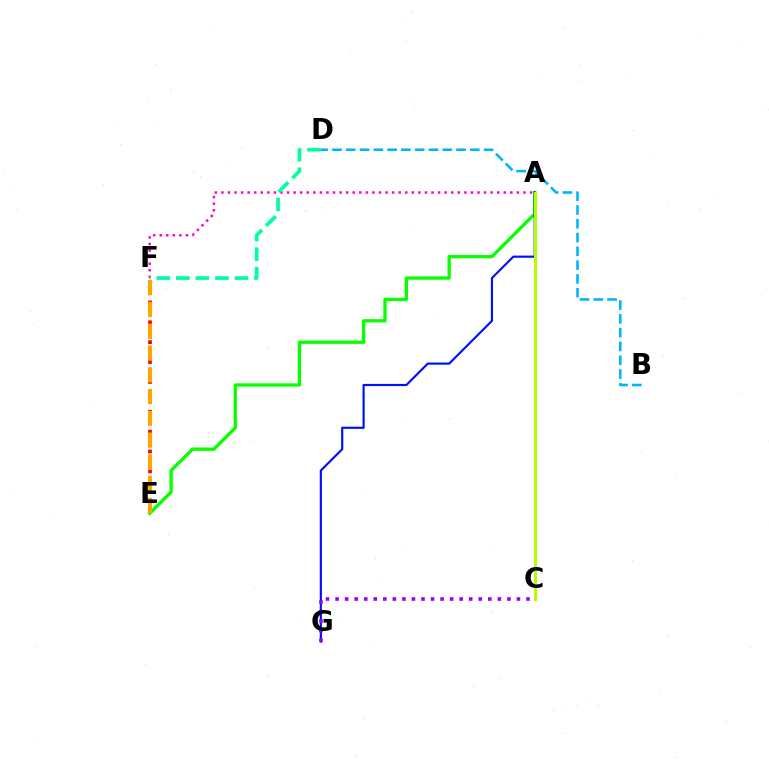{('A', 'E'): [{'color': '#08ff00', 'line_style': 'solid', 'thickness': 2.38}], ('A', 'G'): [{'color': '#0010ff', 'line_style': 'solid', 'thickness': 1.55}], ('A', 'C'): [{'color': '#b3ff00', 'line_style': 'solid', 'thickness': 2.15}], ('C', 'G'): [{'color': '#9b00ff', 'line_style': 'dotted', 'thickness': 2.59}], ('B', 'D'): [{'color': '#00b5ff', 'line_style': 'dashed', 'thickness': 1.87}], ('A', 'F'): [{'color': '#ff00bd', 'line_style': 'dotted', 'thickness': 1.78}], ('E', 'F'): [{'color': '#ff0000', 'line_style': 'dotted', 'thickness': 2.7}, {'color': '#ffa500', 'line_style': 'dashed', 'thickness': 2.96}], ('D', 'F'): [{'color': '#00ff9d', 'line_style': 'dashed', 'thickness': 2.65}]}